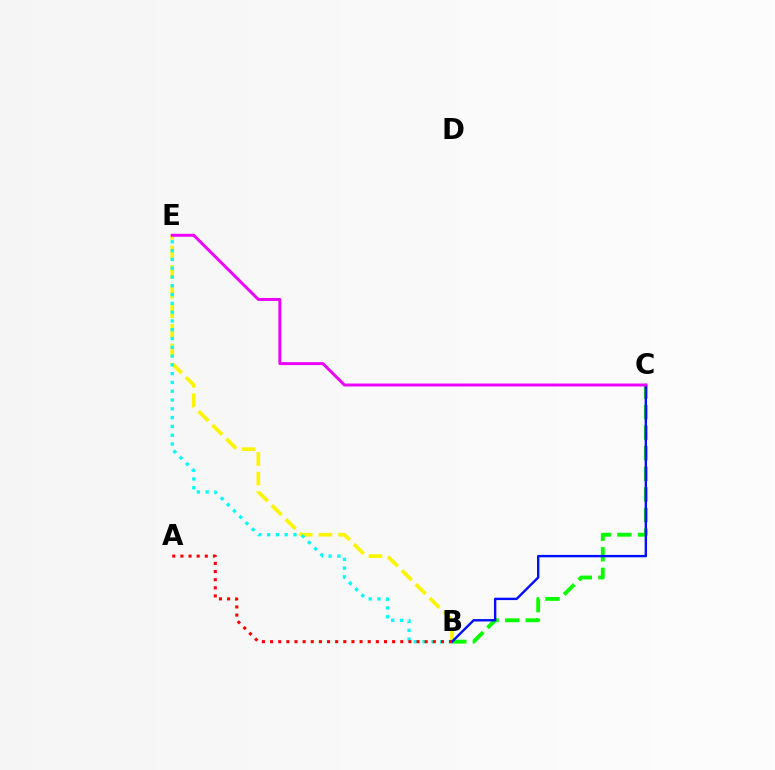{('B', 'E'): [{'color': '#fcf500', 'line_style': 'dashed', 'thickness': 2.66}, {'color': '#00fff6', 'line_style': 'dotted', 'thickness': 2.39}], ('B', 'C'): [{'color': '#08ff00', 'line_style': 'dashed', 'thickness': 2.8}, {'color': '#0010ff', 'line_style': 'solid', 'thickness': 1.72}], ('A', 'B'): [{'color': '#ff0000', 'line_style': 'dotted', 'thickness': 2.21}], ('C', 'E'): [{'color': '#ee00ff', 'line_style': 'solid', 'thickness': 2.13}]}